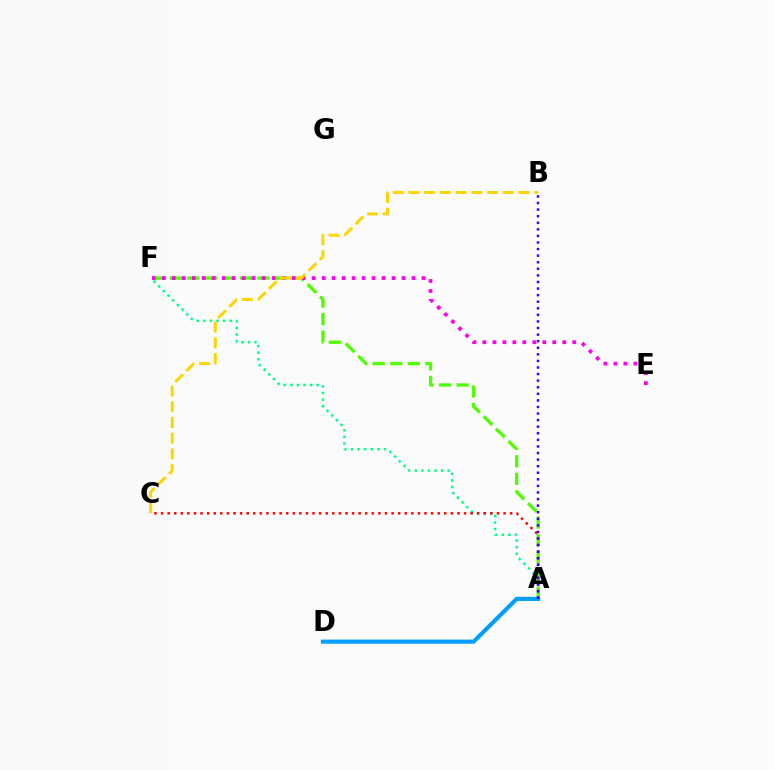{('A', 'F'): [{'color': '#4fff00', 'line_style': 'dashed', 'thickness': 2.38}, {'color': '#00ff86', 'line_style': 'dotted', 'thickness': 1.79}], ('E', 'F'): [{'color': '#ff00ed', 'line_style': 'dotted', 'thickness': 2.71}], ('B', 'C'): [{'color': '#ffd500', 'line_style': 'dashed', 'thickness': 2.14}], ('A', 'C'): [{'color': '#ff0000', 'line_style': 'dotted', 'thickness': 1.79}], ('A', 'D'): [{'color': '#009eff', 'line_style': 'solid', 'thickness': 2.97}], ('A', 'B'): [{'color': '#3700ff', 'line_style': 'dotted', 'thickness': 1.79}]}